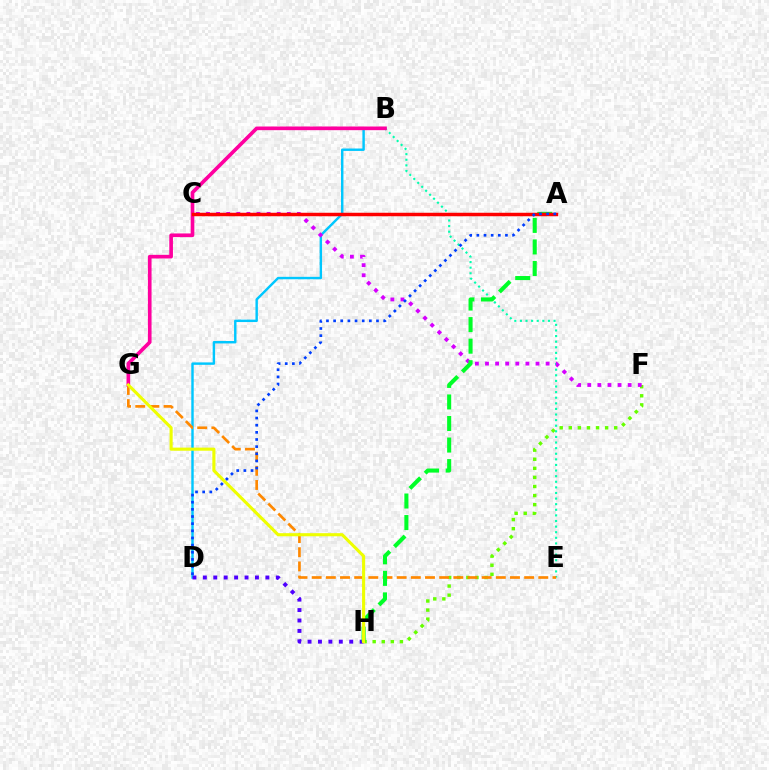{('F', 'H'): [{'color': '#66ff00', 'line_style': 'dotted', 'thickness': 2.47}], ('B', 'D'): [{'color': '#00c7ff', 'line_style': 'solid', 'thickness': 1.75}], ('B', 'E'): [{'color': '#00ffaf', 'line_style': 'dotted', 'thickness': 1.52}], ('E', 'G'): [{'color': '#ff8800', 'line_style': 'dashed', 'thickness': 1.92}], ('D', 'H'): [{'color': '#4f00ff', 'line_style': 'dotted', 'thickness': 2.83}], ('C', 'F'): [{'color': '#d600ff', 'line_style': 'dotted', 'thickness': 2.74}], ('A', 'H'): [{'color': '#00ff27', 'line_style': 'dashed', 'thickness': 2.93}], ('B', 'G'): [{'color': '#ff00a0', 'line_style': 'solid', 'thickness': 2.63}], ('G', 'H'): [{'color': '#eeff00', 'line_style': 'solid', 'thickness': 2.23}], ('A', 'C'): [{'color': '#ff0000', 'line_style': 'solid', 'thickness': 2.5}], ('A', 'D'): [{'color': '#003fff', 'line_style': 'dotted', 'thickness': 1.94}]}